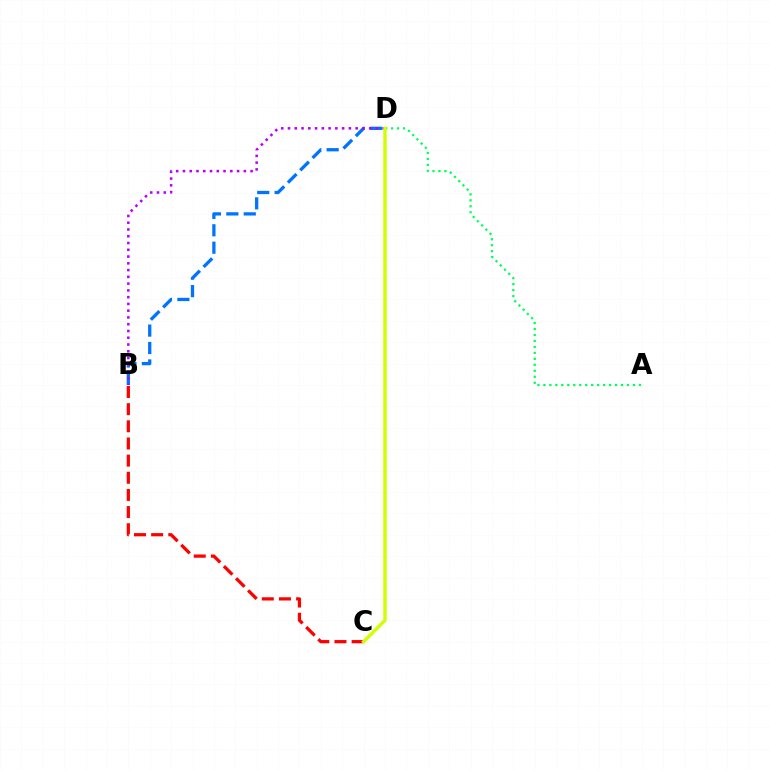{('B', 'D'): [{'color': '#0074ff', 'line_style': 'dashed', 'thickness': 2.37}, {'color': '#b900ff', 'line_style': 'dotted', 'thickness': 1.84}], ('B', 'C'): [{'color': '#ff0000', 'line_style': 'dashed', 'thickness': 2.33}], ('A', 'D'): [{'color': '#00ff5c', 'line_style': 'dotted', 'thickness': 1.62}], ('C', 'D'): [{'color': '#d1ff00', 'line_style': 'solid', 'thickness': 2.47}]}